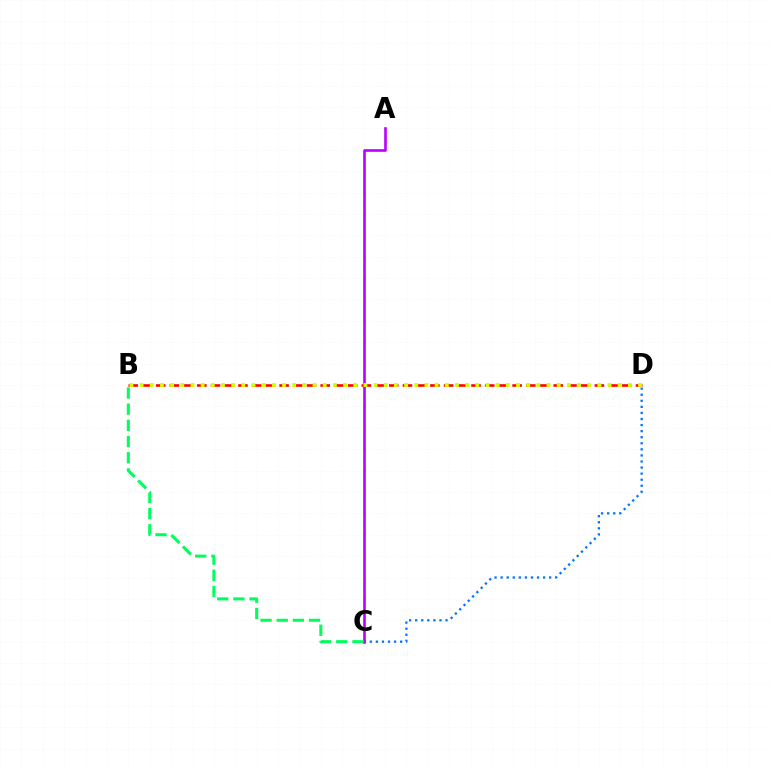{('B', 'D'): [{'color': '#ff0000', 'line_style': 'dashed', 'thickness': 1.86}, {'color': '#d1ff00', 'line_style': 'dotted', 'thickness': 2.76}], ('C', 'D'): [{'color': '#0074ff', 'line_style': 'dotted', 'thickness': 1.65}], ('A', 'C'): [{'color': '#b900ff', 'line_style': 'solid', 'thickness': 1.88}], ('B', 'C'): [{'color': '#00ff5c', 'line_style': 'dashed', 'thickness': 2.2}]}